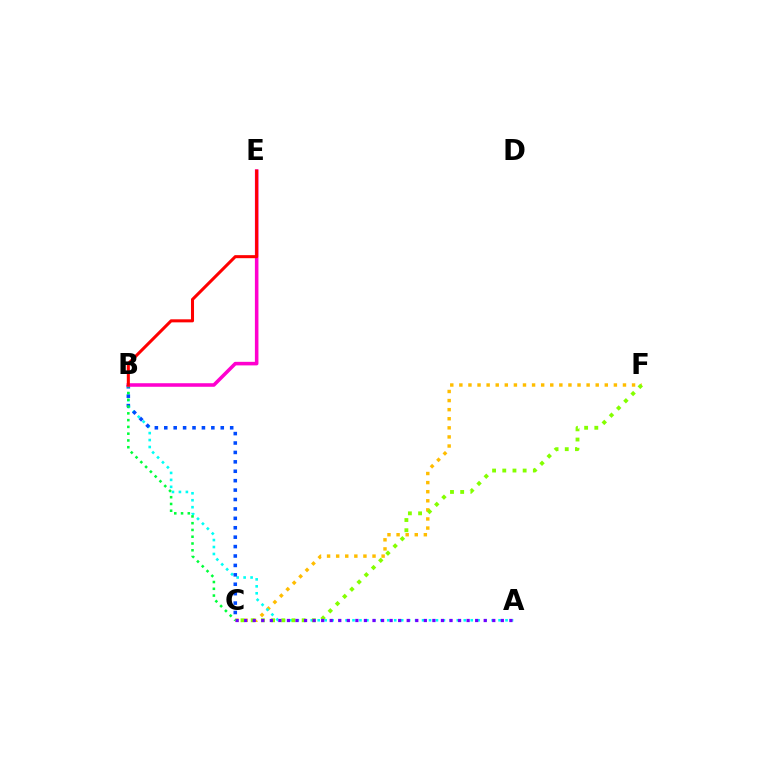{('C', 'F'): [{'color': '#ffbd00', 'line_style': 'dotted', 'thickness': 2.47}, {'color': '#84ff00', 'line_style': 'dotted', 'thickness': 2.77}], ('A', 'B'): [{'color': '#00fff6', 'line_style': 'dotted', 'thickness': 1.89}], ('A', 'C'): [{'color': '#7200ff', 'line_style': 'dotted', 'thickness': 2.32}], ('B', 'C'): [{'color': '#004bff', 'line_style': 'dotted', 'thickness': 2.56}, {'color': '#00ff39', 'line_style': 'dotted', 'thickness': 1.84}], ('B', 'E'): [{'color': '#ff00cf', 'line_style': 'solid', 'thickness': 2.56}, {'color': '#ff0000', 'line_style': 'solid', 'thickness': 2.19}]}